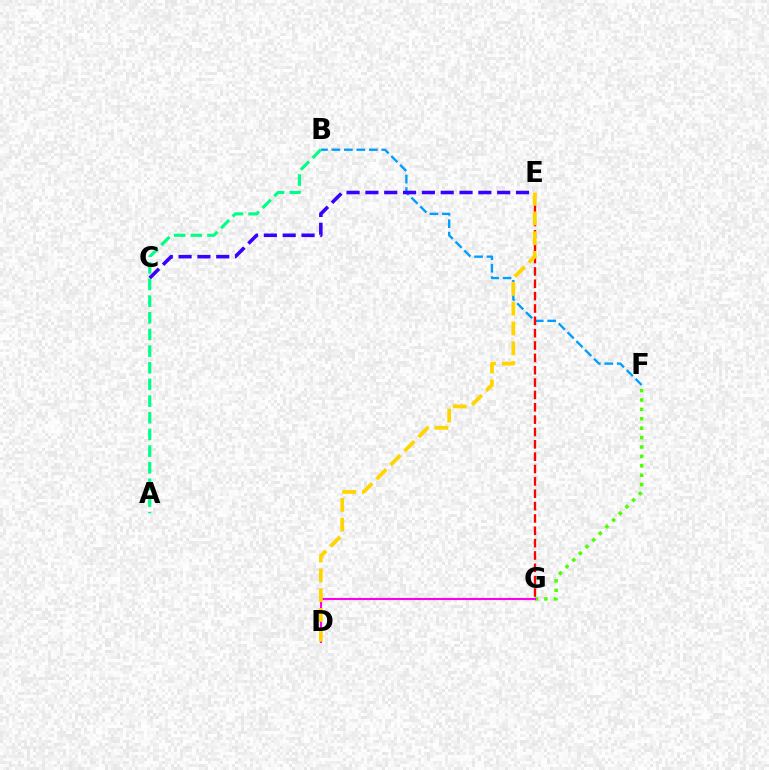{('B', 'F'): [{'color': '#009eff', 'line_style': 'dashed', 'thickness': 1.69}], ('E', 'G'): [{'color': '#ff0000', 'line_style': 'dashed', 'thickness': 1.68}], ('F', 'G'): [{'color': '#4fff00', 'line_style': 'dotted', 'thickness': 2.56}], ('A', 'B'): [{'color': '#00ff86', 'line_style': 'dashed', 'thickness': 2.26}], ('C', 'E'): [{'color': '#3700ff', 'line_style': 'dashed', 'thickness': 2.56}], ('D', 'G'): [{'color': '#ff00ed', 'line_style': 'solid', 'thickness': 1.53}], ('D', 'E'): [{'color': '#ffd500', 'line_style': 'dashed', 'thickness': 2.69}]}